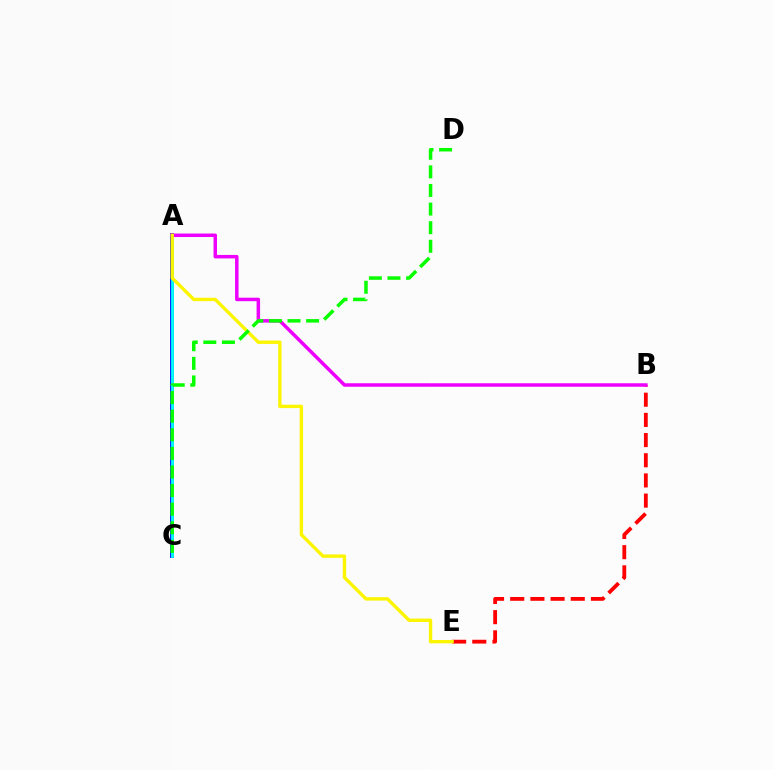{('A', 'C'): [{'color': '#0010ff', 'line_style': 'solid', 'thickness': 2.77}, {'color': '#00fff6', 'line_style': 'solid', 'thickness': 2.01}], ('B', 'E'): [{'color': '#ff0000', 'line_style': 'dashed', 'thickness': 2.74}], ('A', 'B'): [{'color': '#ee00ff', 'line_style': 'solid', 'thickness': 2.51}], ('A', 'E'): [{'color': '#fcf500', 'line_style': 'solid', 'thickness': 2.43}], ('C', 'D'): [{'color': '#08ff00', 'line_style': 'dashed', 'thickness': 2.53}]}